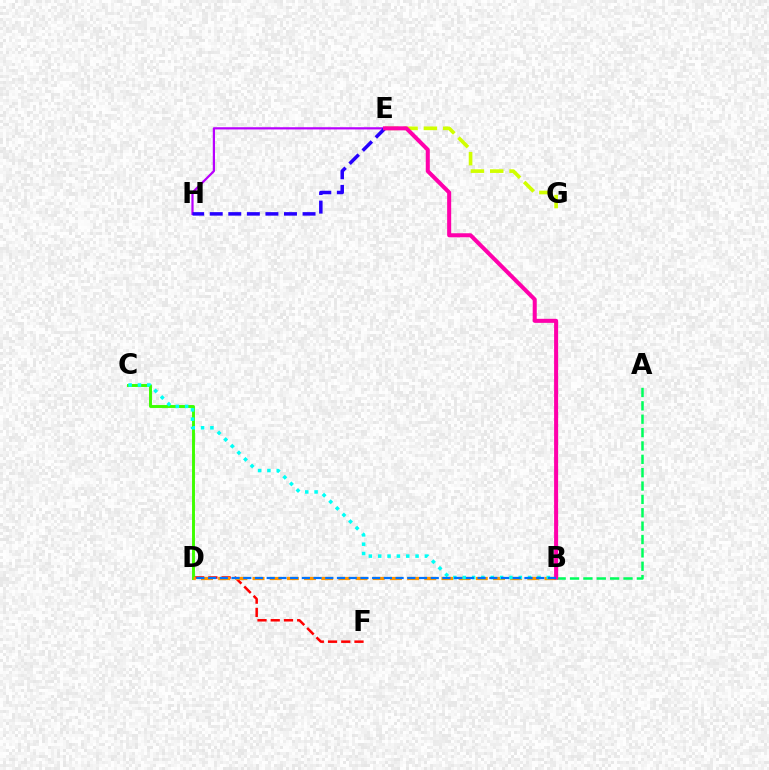{('D', 'F'): [{'color': '#ff0000', 'line_style': 'dashed', 'thickness': 1.8}], ('A', 'B'): [{'color': '#00ff5c', 'line_style': 'dashed', 'thickness': 1.82}], ('C', 'D'): [{'color': '#3dff00', 'line_style': 'solid', 'thickness': 2.11}], ('B', 'D'): [{'color': '#ff9400', 'line_style': 'dashed', 'thickness': 2.33}, {'color': '#0074ff', 'line_style': 'dashed', 'thickness': 1.59}], ('E', 'H'): [{'color': '#b900ff', 'line_style': 'solid', 'thickness': 1.6}, {'color': '#2500ff', 'line_style': 'dashed', 'thickness': 2.52}], ('E', 'G'): [{'color': '#d1ff00', 'line_style': 'dashed', 'thickness': 2.62}], ('B', 'C'): [{'color': '#00fff6', 'line_style': 'dotted', 'thickness': 2.54}], ('B', 'E'): [{'color': '#ff00ac', 'line_style': 'solid', 'thickness': 2.91}]}